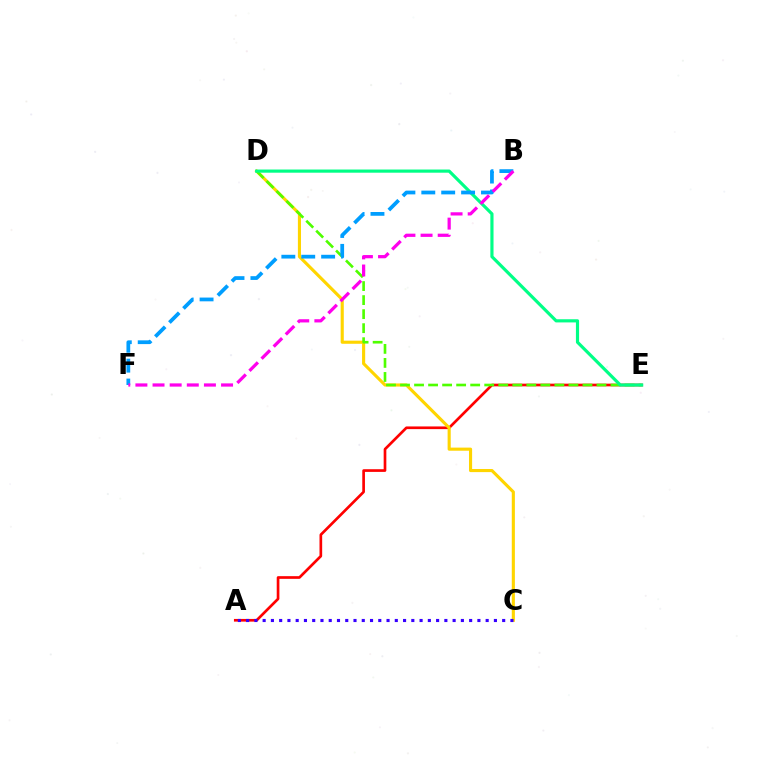{('A', 'E'): [{'color': '#ff0000', 'line_style': 'solid', 'thickness': 1.93}], ('C', 'D'): [{'color': '#ffd500', 'line_style': 'solid', 'thickness': 2.25}], ('D', 'E'): [{'color': '#4fff00', 'line_style': 'dashed', 'thickness': 1.91}, {'color': '#00ff86', 'line_style': 'solid', 'thickness': 2.28}], ('B', 'F'): [{'color': '#009eff', 'line_style': 'dashed', 'thickness': 2.7}, {'color': '#ff00ed', 'line_style': 'dashed', 'thickness': 2.33}], ('A', 'C'): [{'color': '#3700ff', 'line_style': 'dotted', 'thickness': 2.24}]}